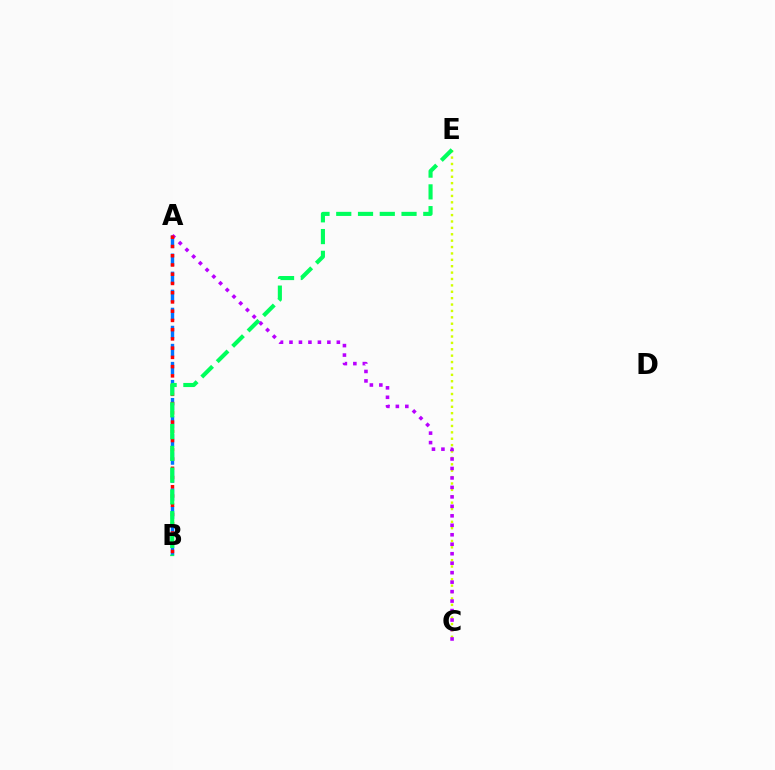{('C', 'E'): [{'color': '#d1ff00', 'line_style': 'dotted', 'thickness': 1.74}], ('A', 'B'): [{'color': '#0074ff', 'line_style': 'dashed', 'thickness': 2.45}, {'color': '#ff0000', 'line_style': 'dotted', 'thickness': 2.51}], ('A', 'C'): [{'color': '#b900ff', 'line_style': 'dotted', 'thickness': 2.57}], ('B', 'E'): [{'color': '#00ff5c', 'line_style': 'dashed', 'thickness': 2.96}]}